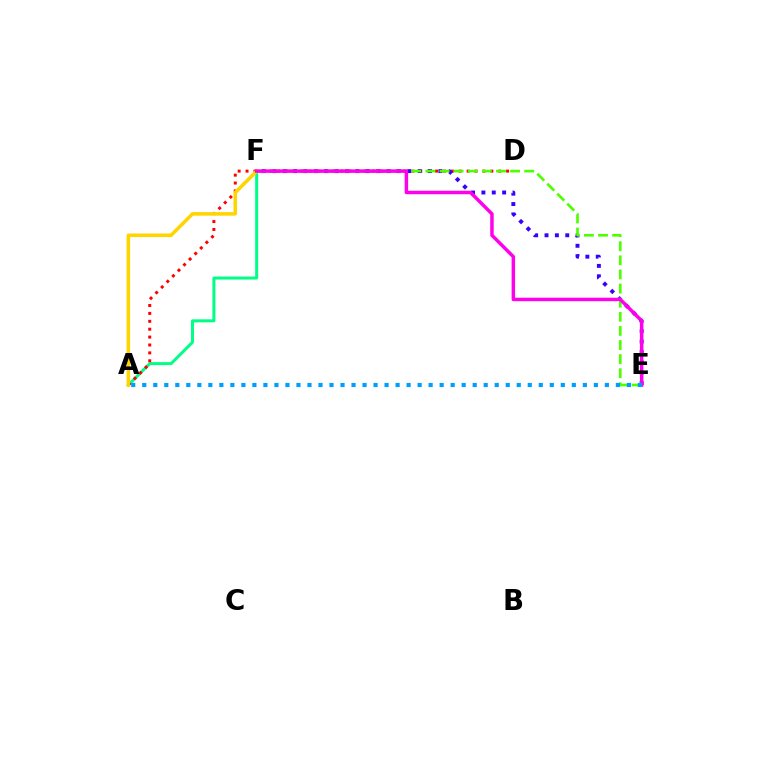{('A', 'F'): [{'color': '#00ff86', 'line_style': 'solid', 'thickness': 2.16}, {'color': '#ffd500', 'line_style': 'solid', 'thickness': 2.56}], ('A', 'D'): [{'color': '#ff0000', 'line_style': 'dotted', 'thickness': 2.15}], ('E', 'F'): [{'color': '#3700ff', 'line_style': 'dotted', 'thickness': 2.82}, {'color': '#4fff00', 'line_style': 'dashed', 'thickness': 1.92}, {'color': '#ff00ed', 'line_style': 'solid', 'thickness': 2.5}], ('A', 'E'): [{'color': '#009eff', 'line_style': 'dotted', 'thickness': 2.99}]}